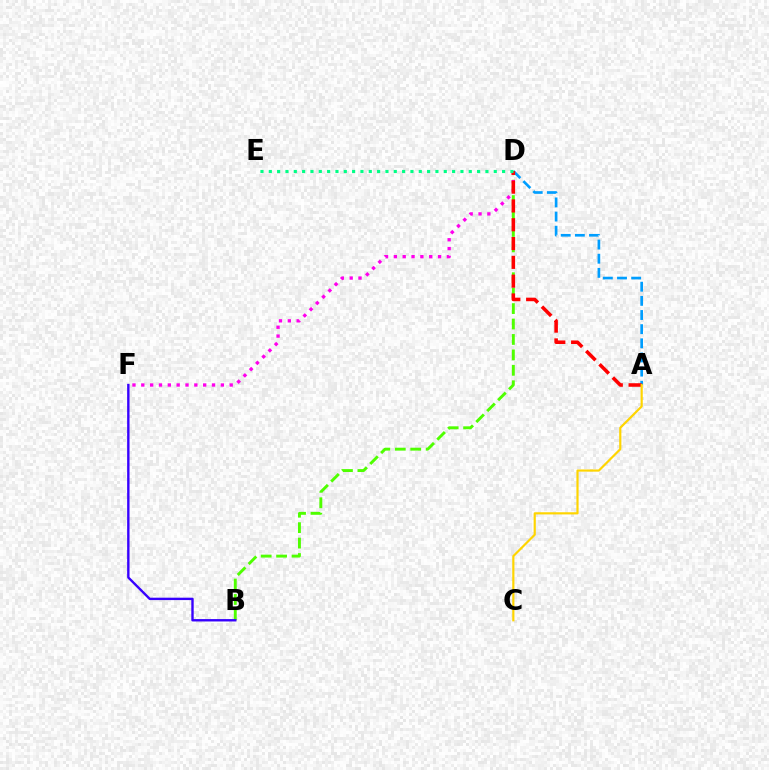{('B', 'D'): [{'color': '#4fff00', 'line_style': 'dashed', 'thickness': 2.1}], ('D', 'F'): [{'color': '#ff00ed', 'line_style': 'dotted', 'thickness': 2.4}], ('B', 'F'): [{'color': '#3700ff', 'line_style': 'solid', 'thickness': 1.72}], ('A', 'D'): [{'color': '#009eff', 'line_style': 'dashed', 'thickness': 1.92}, {'color': '#ff0000', 'line_style': 'dashed', 'thickness': 2.55}], ('D', 'E'): [{'color': '#00ff86', 'line_style': 'dotted', 'thickness': 2.26}], ('A', 'C'): [{'color': '#ffd500', 'line_style': 'solid', 'thickness': 1.57}]}